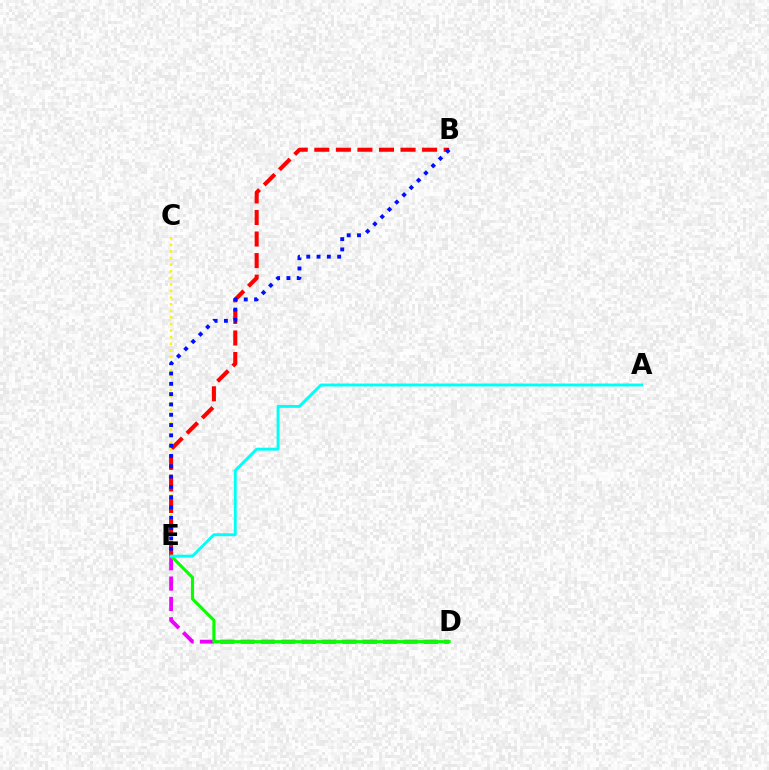{('D', 'E'): [{'color': '#ee00ff', 'line_style': 'dashed', 'thickness': 2.76}, {'color': '#08ff00', 'line_style': 'solid', 'thickness': 2.25}], ('C', 'E'): [{'color': '#fcf500', 'line_style': 'dotted', 'thickness': 1.79}], ('B', 'E'): [{'color': '#ff0000', 'line_style': 'dashed', 'thickness': 2.93}, {'color': '#0010ff', 'line_style': 'dotted', 'thickness': 2.8}], ('A', 'E'): [{'color': '#00fff6', 'line_style': 'solid', 'thickness': 2.09}]}